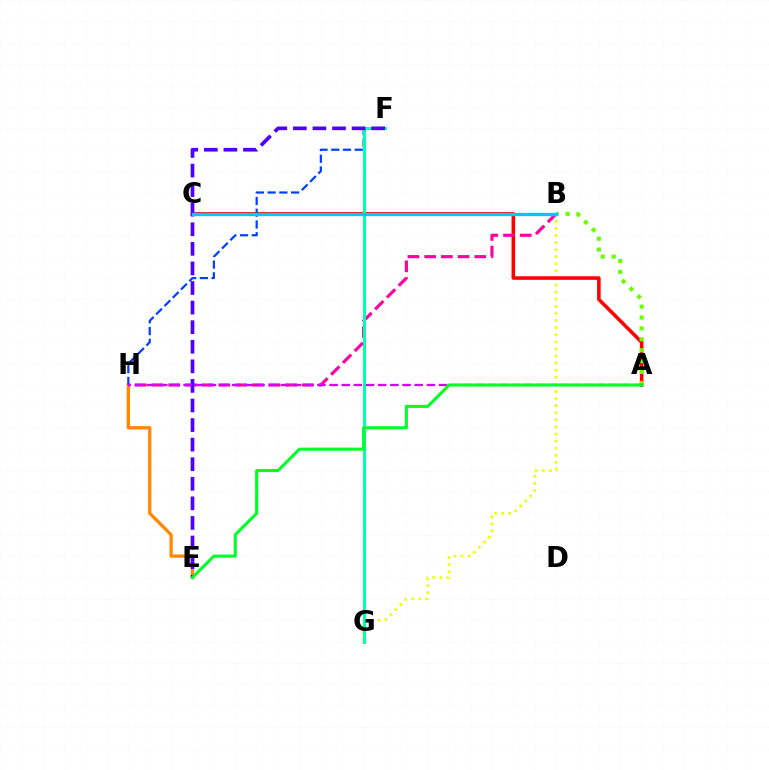{('B', 'G'): [{'color': '#eeff00', 'line_style': 'dotted', 'thickness': 1.92}], ('E', 'H'): [{'color': '#ff8800', 'line_style': 'solid', 'thickness': 2.38}], ('A', 'C'): [{'color': '#ff0000', 'line_style': 'solid', 'thickness': 2.56}], ('F', 'H'): [{'color': '#003fff', 'line_style': 'dashed', 'thickness': 1.59}], ('A', 'B'): [{'color': '#66ff00', 'line_style': 'dotted', 'thickness': 2.96}], ('B', 'H'): [{'color': '#ff00a0', 'line_style': 'dashed', 'thickness': 2.27}], ('F', 'G'): [{'color': '#00ffaf', 'line_style': 'solid', 'thickness': 2.16}], ('E', 'F'): [{'color': '#4f00ff', 'line_style': 'dashed', 'thickness': 2.66}], ('B', 'C'): [{'color': '#00c7ff', 'line_style': 'solid', 'thickness': 2.4}], ('A', 'H'): [{'color': '#d600ff', 'line_style': 'dashed', 'thickness': 1.65}], ('A', 'E'): [{'color': '#00ff27', 'line_style': 'solid', 'thickness': 2.21}]}